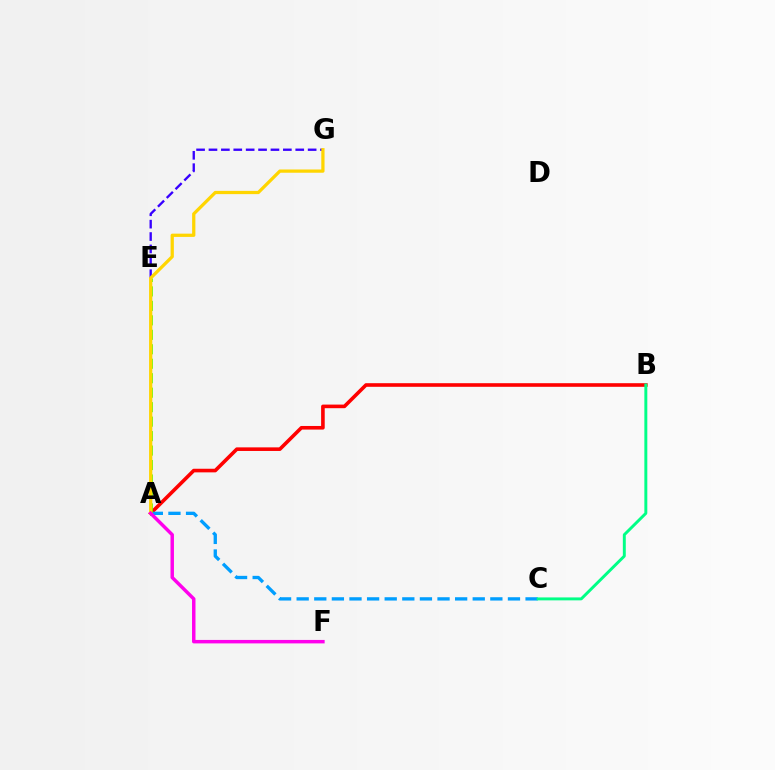{('A', 'B'): [{'color': '#ff0000', 'line_style': 'solid', 'thickness': 2.6}], ('A', 'C'): [{'color': '#009eff', 'line_style': 'dashed', 'thickness': 2.39}], ('E', 'G'): [{'color': '#3700ff', 'line_style': 'dashed', 'thickness': 1.68}], ('A', 'E'): [{'color': '#4fff00', 'line_style': 'dashed', 'thickness': 1.97}], ('A', 'G'): [{'color': '#ffd500', 'line_style': 'solid', 'thickness': 2.34}], ('A', 'F'): [{'color': '#ff00ed', 'line_style': 'solid', 'thickness': 2.49}], ('B', 'C'): [{'color': '#00ff86', 'line_style': 'solid', 'thickness': 2.12}]}